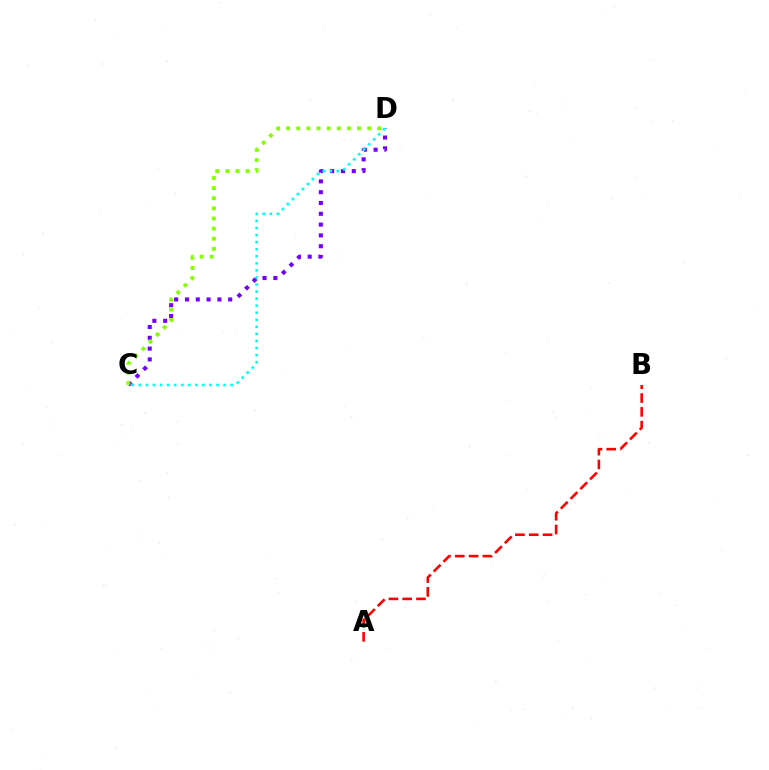{('C', 'D'): [{'color': '#7200ff', 'line_style': 'dotted', 'thickness': 2.94}, {'color': '#84ff00', 'line_style': 'dotted', 'thickness': 2.75}, {'color': '#00fff6', 'line_style': 'dotted', 'thickness': 1.92}], ('A', 'B'): [{'color': '#ff0000', 'line_style': 'dashed', 'thickness': 1.87}]}